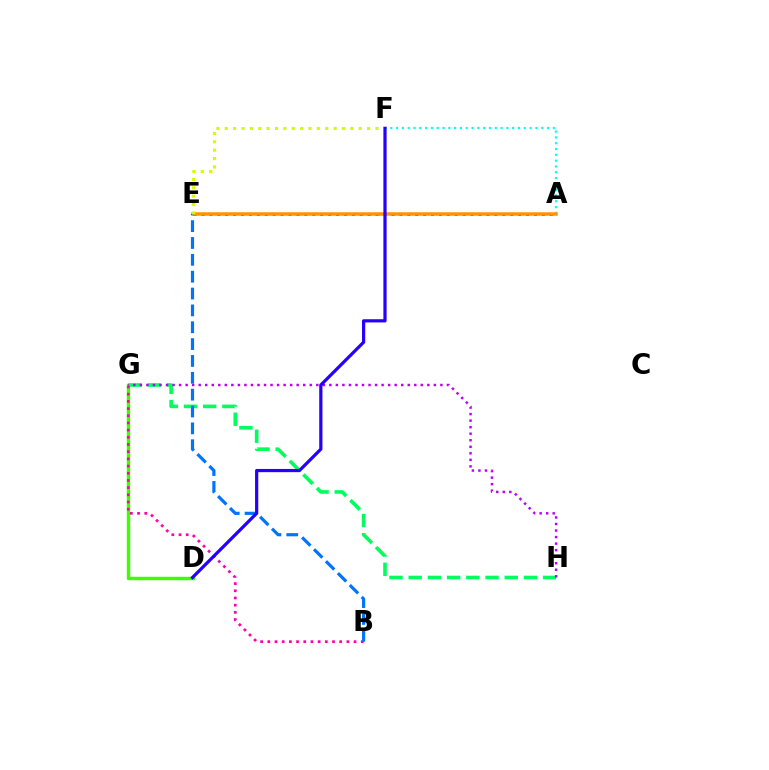{('D', 'G'): [{'color': '#3dff00', 'line_style': 'solid', 'thickness': 2.48}], ('A', 'E'): [{'color': '#ff0000', 'line_style': 'dotted', 'thickness': 2.15}, {'color': '#ff9400', 'line_style': 'solid', 'thickness': 2.52}], ('G', 'H'): [{'color': '#00ff5c', 'line_style': 'dashed', 'thickness': 2.61}, {'color': '#b900ff', 'line_style': 'dotted', 'thickness': 1.77}], ('A', 'F'): [{'color': '#00fff6', 'line_style': 'dotted', 'thickness': 1.58}], ('B', 'G'): [{'color': '#ff00ac', 'line_style': 'dotted', 'thickness': 1.95}], ('B', 'E'): [{'color': '#0074ff', 'line_style': 'dashed', 'thickness': 2.29}], ('E', 'F'): [{'color': '#d1ff00', 'line_style': 'dotted', 'thickness': 2.27}], ('D', 'F'): [{'color': '#2500ff', 'line_style': 'solid', 'thickness': 2.32}]}